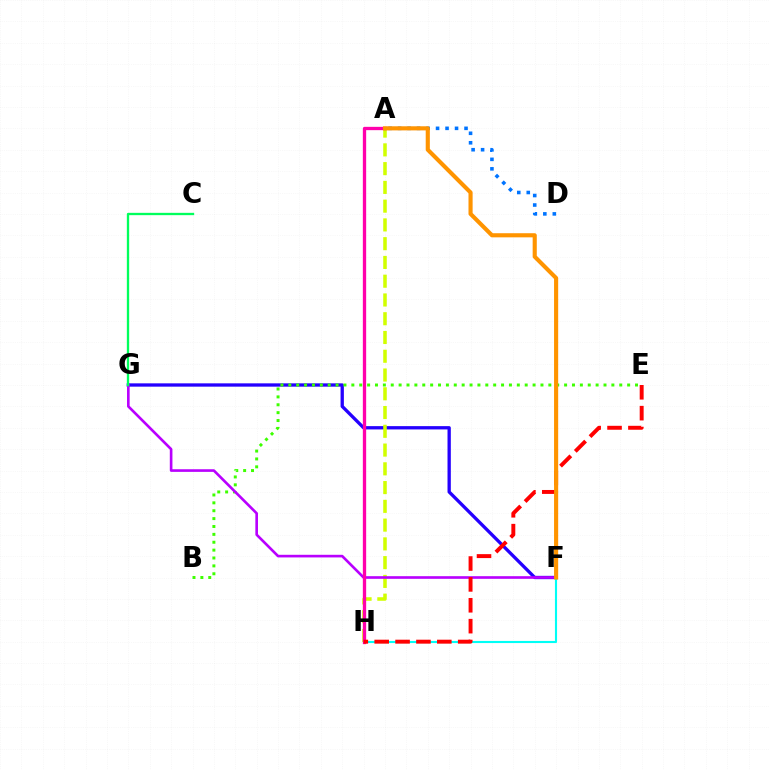{('F', 'G'): [{'color': '#2500ff', 'line_style': 'solid', 'thickness': 2.38}, {'color': '#b900ff', 'line_style': 'solid', 'thickness': 1.9}], ('A', 'D'): [{'color': '#0074ff', 'line_style': 'dotted', 'thickness': 2.58}], ('A', 'H'): [{'color': '#d1ff00', 'line_style': 'dashed', 'thickness': 2.55}, {'color': '#ff00ac', 'line_style': 'solid', 'thickness': 2.38}], ('B', 'E'): [{'color': '#3dff00', 'line_style': 'dotted', 'thickness': 2.14}], ('F', 'H'): [{'color': '#00fff6', 'line_style': 'solid', 'thickness': 1.53}], ('C', 'G'): [{'color': '#00ff5c', 'line_style': 'solid', 'thickness': 1.67}], ('E', 'H'): [{'color': '#ff0000', 'line_style': 'dashed', 'thickness': 2.84}], ('A', 'F'): [{'color': '#ff9400', 'line_style': 'solid', 'thickness': 2.97}]}